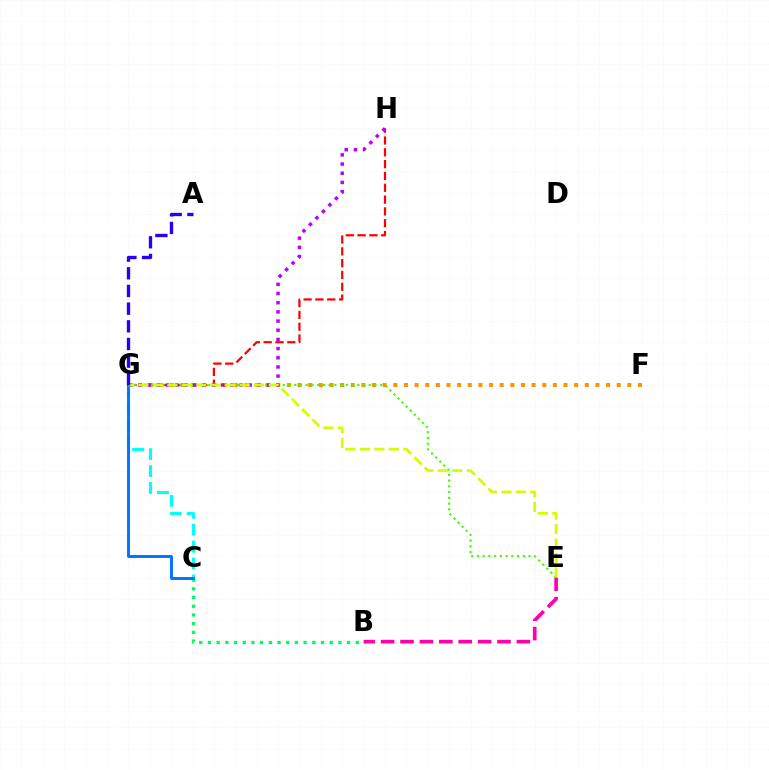{('F', 'G'): [{'color': '#ff9400', 'line_style': 'dotted', 'thickness': 2.89}], ('G', 'H'): [{'color': '#ff0000', 'line_style': 'dashed', 'thickness': 1.61}, {'color': '#b900ff', 'line_style': 'dotted', 'thickness': 2.49}], ('B', 'C'): [{'color': '#00ff5c', 'line_style': 'dotted', 'thickness': 2.36}], ('C', 'G'): [{'color': '#00fff6', 'line_style': 'dashed', 'thickness': 2.3}, {'color': '#0074ff', 'line_style': 'solid', 'thickness': 2.1}], ('E', 'G'): [{'color': '#3dff00', 'line_style': 'dotted', 'thickness': 1.56}, {'color': '#d1ff00', 'line_style': 'dashed', 'thickness': 1.97}], ('B', 'E'): [{'color': '#ff00ac', 'line_style': 'dashed', 'thickness': 2.64}], ('A', 'G'): [{'color': '#2500ff', 'line_style': 'dashed', 'thickness': 2.4}]}